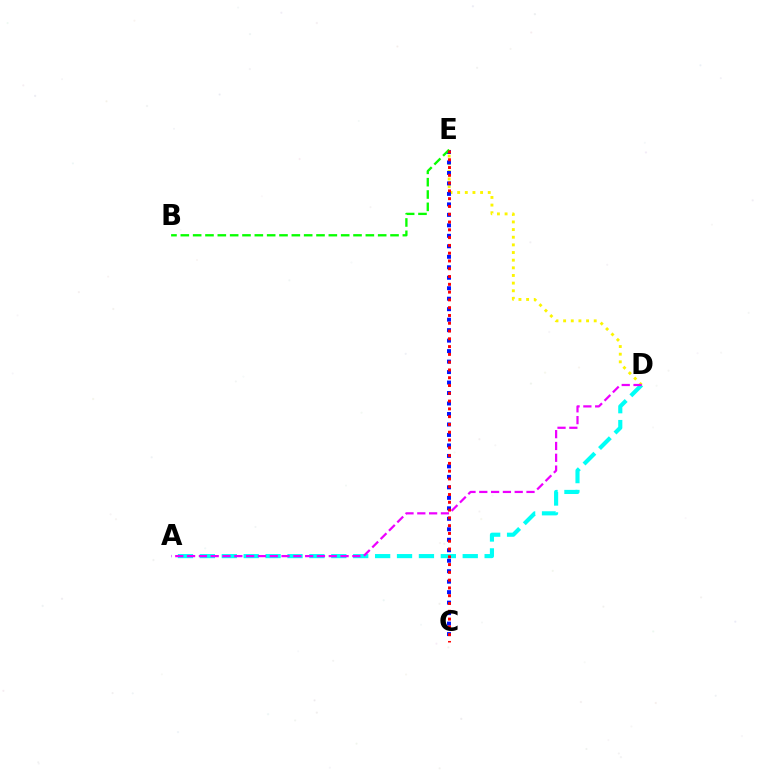{('A', 'D'): [{'color': '#00fff6', 'line_style': 'dashed', 'thickness': 2.98}, {'color': '#ee00ff', 'line_style': 'dashed', 'thickness': 1.6}], ('D', 'E'): [{'color': '#fcf500', 'line_style': 'dotted', 'thickness': 2.08}], ('C', 'E'): [{'color': '#0010ff', 'line_style': 'dotted', 'thickness': 2.85}, {'color': '#ff0000', 'line_style': 'dotted', 'thickness': 2.12}], ('B', 'E'): [{'color': '#08ff00', 'line_style': 'dashed', 'thickness': 1.68}]}